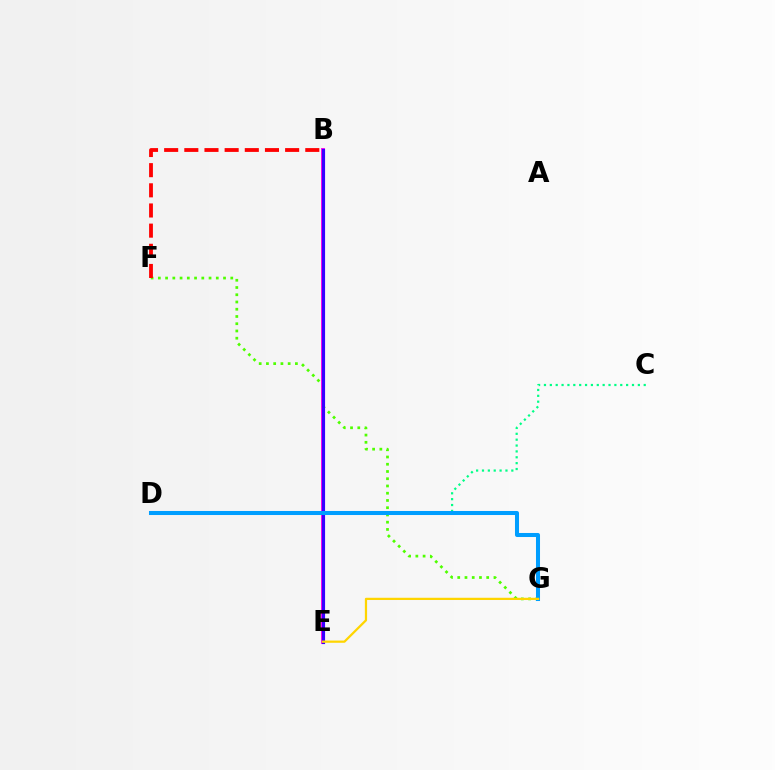{('F', 'G'): [{'color': '#4fff00', 'line_style': 'dotted', 'thickness': 1.97}], ('B', 'E'): [{'color': '#ff00ed', 'line_style': 'solid', 'thickness': 2.79}, {'color': '#3700ff', 'line_style': 'solid', 'thickness': 2.26}], ('C', 'D'): [{'color': '#00ff86', 'line_style': 'dotted', 'thickness': 1.59}], ('B', 'F'): [{'color': '#ff0000', 'line_style': 'dashed', 'thickness': 2.74}], ('D', 'G'): [{'color': '#009eff', 'line_style': 'solid', 'thickness': 2.91}], ('E', 'G'): [{'color': '#ffd500', 'line_style': 'solid', 'thickness': 1.61}]}